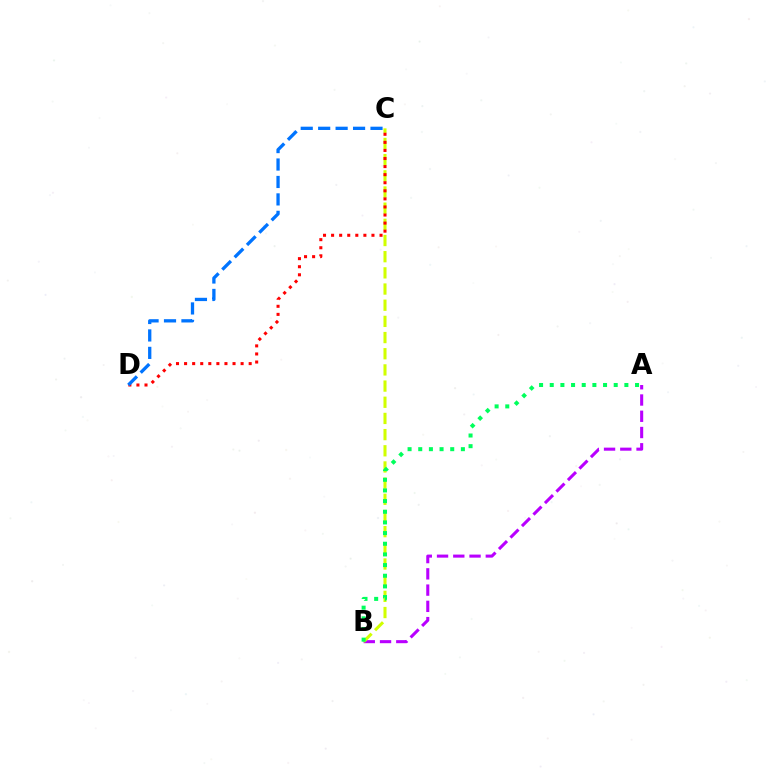{('A', 'B'): [{'color': '#b900ff', 'line_style': 'dashed', 'thickness': 2.21}, {'color': '#00ff5c', 'line_style': 'dotted', 'thickness': 2.9}], ('B', 'C'): [{'color': '#d1ff00', 'line_style': 'dashed', 'thickness': 2.2}], ('C', 'D'): [{'color': '#ff0000', 'line_style': 'dotted', 'thickness': 2.19}, {'color': '#0074ff', 'line_style': 'dashed', 'thickness': 2.37}]}